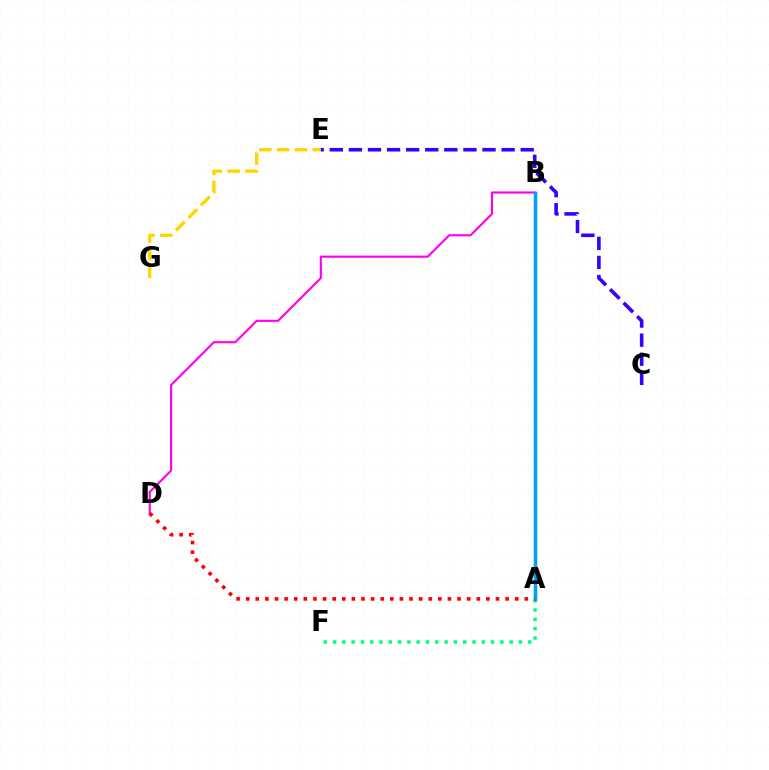{('A', 'F'): [{'color': '#00ff86', 'line_style': 'dotted', 'thickness': 2.53}], ('B', 'D'): [{'color': '#ff00ed', 'line_style': 'solid', 'thickness': 1.53}], ('E', 'G'): [{'color': '#ffd500', 'line_style': 'dashed', 'thickness': 2.41}], ('A', 'B'): [{'color': '#4fff00', 'line_style': 'solid', 'thickness': 2.33}, {'color': '#009eff', 'line_style': 'solid', 'thickness': 2.45}], ('A', 'D'): [{'color': '#ff0000', 'line_style': 'dotted', 'thickness': 2.61}], ('C', 'E'): [{'color': '#3700ff', 'line_style': 'dashed', 'thickness': 2.59}]}